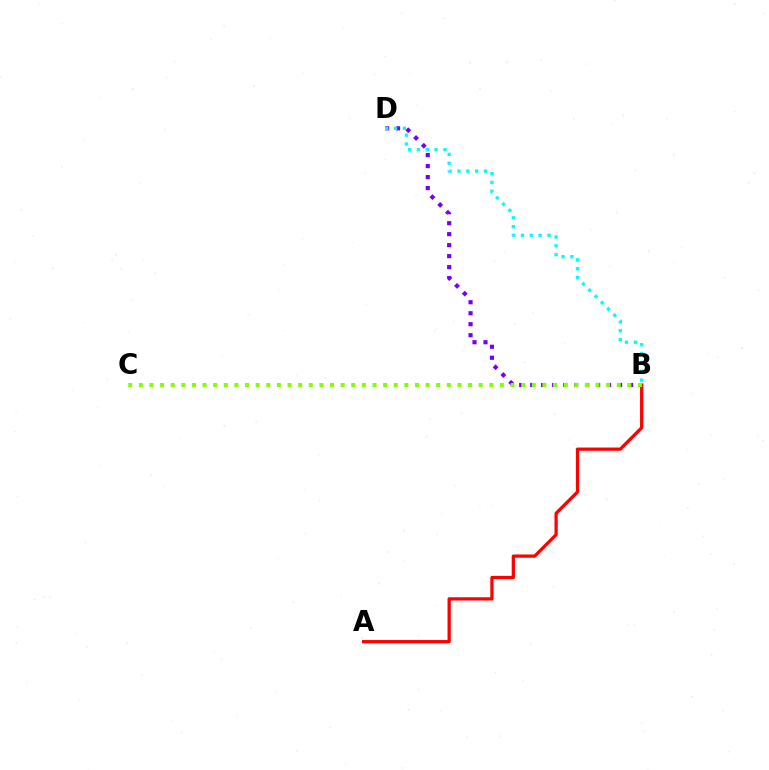{('A', 'B'): [{'color': '#ff0000', 'line_style': 'solid', 'thickness': 2.34}], ('B', 'D'): [{'color': '#7200ff', 'line_style': 'dotted', 'thickness': 2.99}, {'color': '#00fff6', 'line_style': 'dotted', 'thickness': 2.41}], ('B', 'C'): [{'color': '#84ff00', 'line_style': 'dotted', 'thickness': 2.89}]}